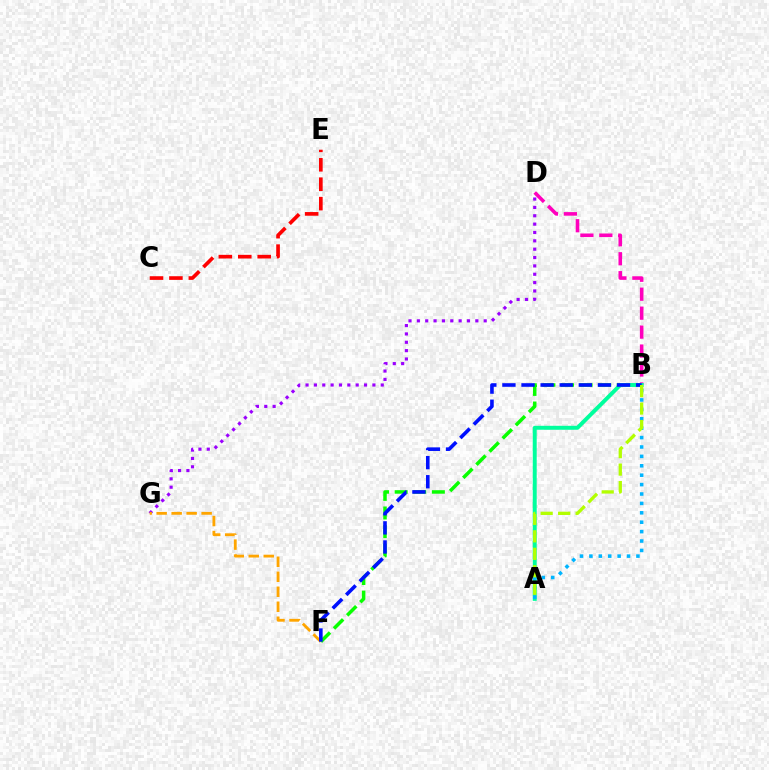{('B', 'D'): [{'color': '#ff00bd', 'line_style': 'dashed', 'thickness': 2.57}], ('D', 'G'): [{'color': '#9b00ff', 'line_style': 'dotted', 'thickness': 2.27}], ('F', 'G'): [{'color': '#ffa500', 'line_style': 'dashed', 'thickness': 2.04}], ('B', 'F'): [{'color': '#08ff00', 'line_style': 'dashed', 'thickness': 2.53}, {'color': '#0010ff', 'line_style': 'dashed', 'thickness': 2.59}], ('C', 'E'): [{'color': '#ff0000', 'line_style': 'dashed', 'thickness': 2.64}], ('A', 'B'): [{'color': '#00ff9d', 'line_style': 'solid', 'thickness': 2.85}, {'color': '#00b5ff', 'line_style': 'dotted', 'thickness': 2.56}, {'color': '#b3ff00', 'line_style': 'dashed', 'thickness': 2.37}]}